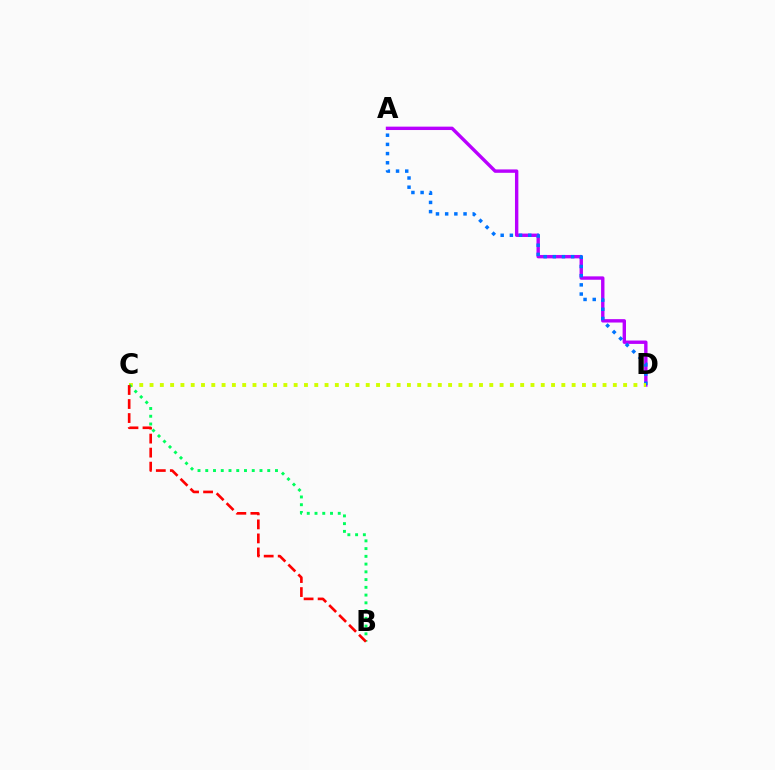{('A', 'D'): [{'color': '#b900ff', 'line_style': 'solid', 'thickness': 2.44}, {'color': '#0074ff', 'line_style': 'dotted', 'thickness': 2.5}], ('C', 'D'): [{'color': '#d1ff00', 'line_style': 'dotted', 'thickness': 2.8}], ('B', 'C'): [{'color': '#00ff5c', 'line_style': 'dotted', 'thickness': 2.11}, {'color': '#ff0000', 'line_style': 'dashed', 'thickness': 1.91}]}